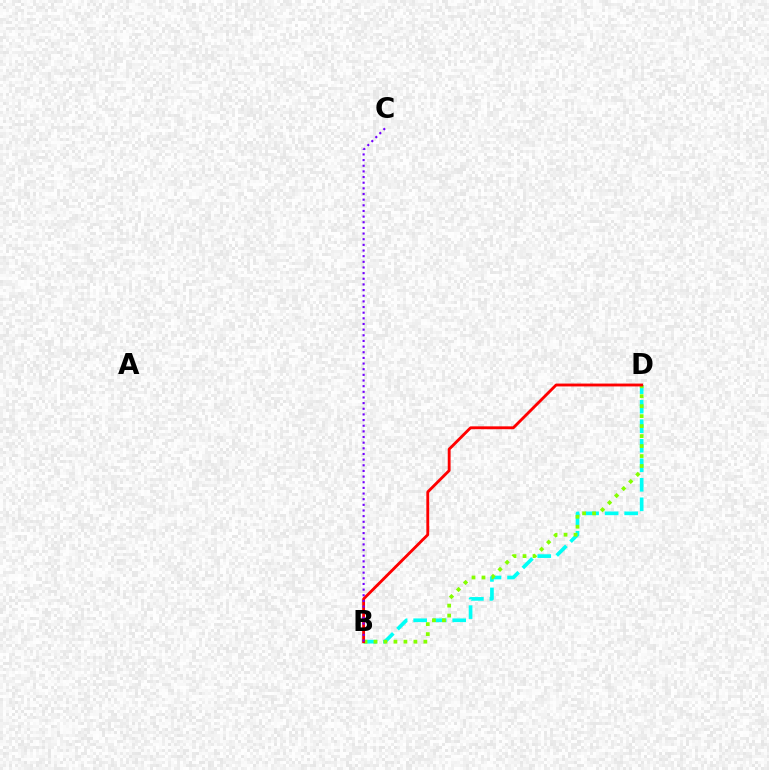{('B', 'D'): [{'color': '#00fff6', 'line_style': 'dashed', 'thickness': 2.65}, {'color': '#84ff00', 'line_style': 'dotted', 'thickness': 2.71}, {'color': '#ff0000', 'line_style': 'solid', 'thickness': 2.06}], ('B', 'C'): [{'color': '#7200ff', 'line_style': 'dotted', 'thickness': 1.54}]}